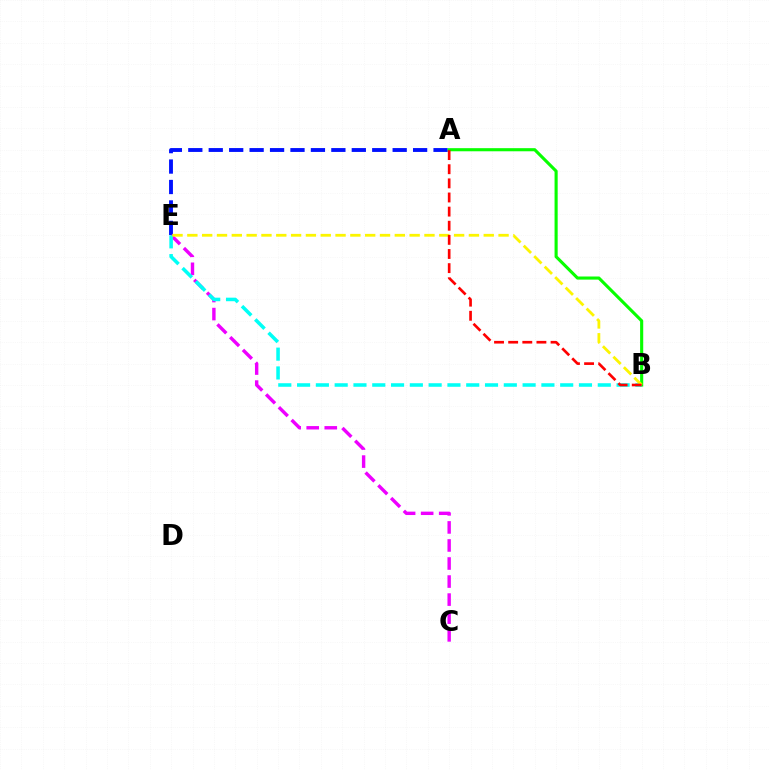{('A', 'E'): [{'color': '#0010ff', 'line_style': 'dashed', 'thickness': 2.78}], ('A', 'B'): [{'color': '#08ff00', 'line_style': 'solid', 'thickness': 2.24}, {'color': '#ff0000', 'line_style': 'dashed', 'thickness': 1.92}], ('C', 'E'): [{'color': '#ee00ff', 'line_style': 'dashed', 'thickness': 2.45}], ('B', 'E'): [{'color': '#00fff6', 'line_style': 'dashed', 'thickness': 2.55}, {'color': '#fcf500', 'line_style': 'dashed', 'thickness': 2.01}]}